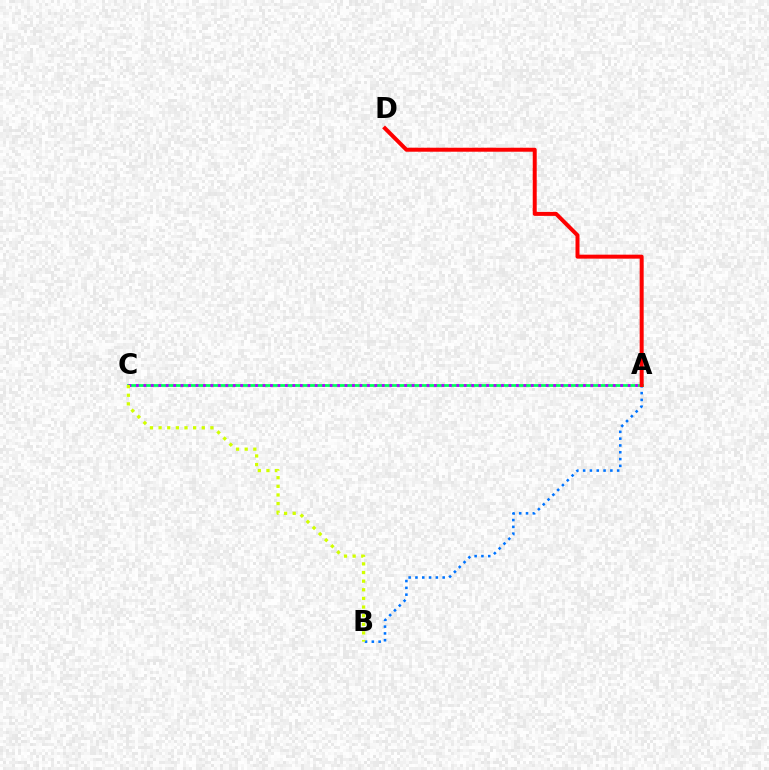{('A', 'B'): [{'color': '#0074ff', 'line_style': 'dotted', 'thickness': 1.85}], ('A', 'C'): [{'color': '#00ff5c', 'line_style': 'solid', 'thickness': 2.0}, {'color': '#b900ff', 'line_style': 'dotted', 'thickness': 2.02}], ('B', 'C'): [{'color': '#d1ff00', 'line_style': 'dotted', 'thickness': 2.34}], ('A', 'D'): [{'color': '#ff0000', 'line_style': 'solid', 'thickness': 2.87}]}